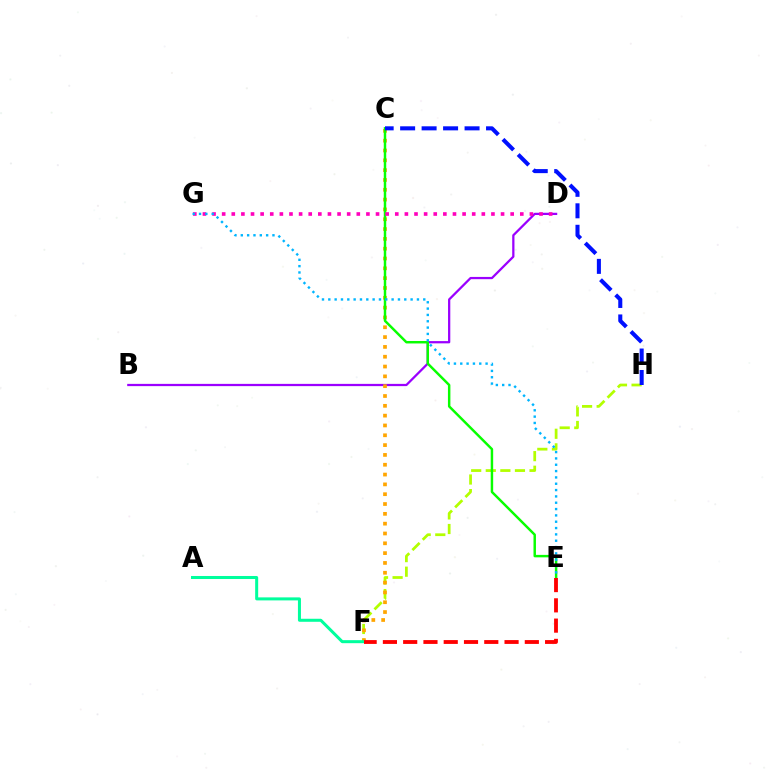{('F', 'H'): [{'color': '#b3ff00', 'line_style': 'dashed', 'thickness': 1.98}], ('B', 'D'): [{'color': '#9b00ff', 'line_style': 'solid', 'thickness': 1.62}], ('C', 'F'): [{'color': '#ffa500', 'line_style': 'dotted', 'thickness': 2.67}], ('A', 'F'): [{'color': '#00ff9d', 'line_style': 'solid', 'thickness': 2.18}], ('C', 'E'): [{'color': '#08ff00', 'line_style': 'solid', 'thickness': 1.77}], ('D', 'G'): [{'color': '#ff00bd', 'line_style': 'dotted', 'thickness': 2.61}], ('E', 'F'): [{'color': '#ff0000', 'line_style': 'dashed', 'thickness': 2.75}], ('E', 'G'): [{'color': '#00b5ff', 'line_style': 'dotted', 'thickness': 1.72}], ('C', 'H'): [{'color': '#0010ff', 'line_style': 'dashed', 'thickness': 2.92}]}